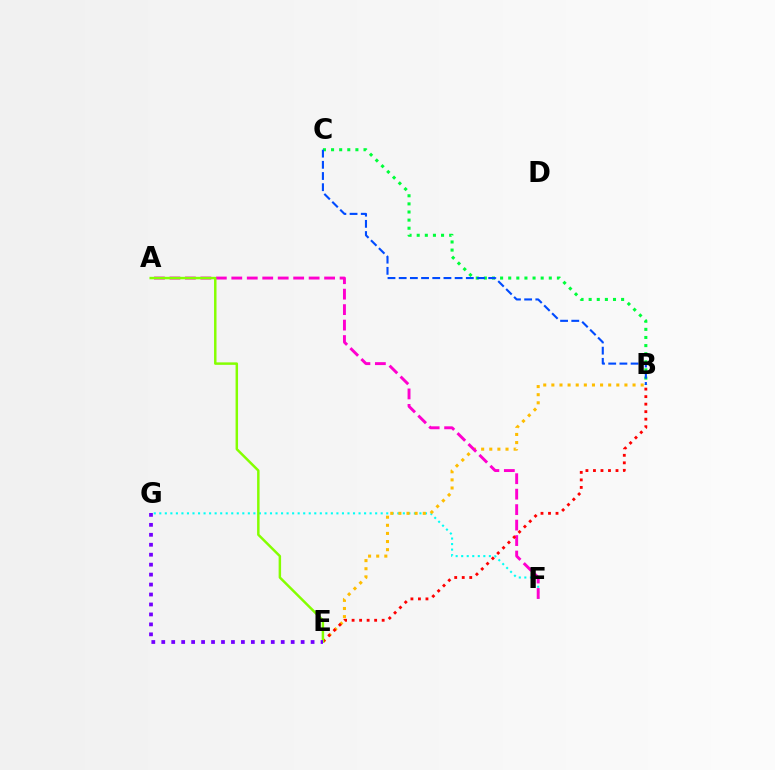{('F', 'G'): [{'color': '#00fff6', 'line_style': 'dotted', 'thickness': 1.5}], ('B', 'C'): [{'color': '#00ff39', 'line_style': 'dotted', 'thickness': 2.2}, {'color': '#004bff', 'line_style': 'dashed', 'thickness': 1.52}], ('B', 'E'): [{'color': '#ffbd00', 'line_style': 'dotted', 'thickness': 2.21}, {'color': '#ff0000', 'line_style': 'dotted', 'thickness': 2.04}], ('A', 'F'): [{'color': '#ff00cf', 'line_style': 'dashed', 'thickness': 2.1}], ('A', 'E'): [{'color': '#84ff00', 'line_style': 'solid', 'thickness': 1.78}], ('E', 'G'): [{'color': '#7200ff', 'line_style': 'dotted', 'thickness': 2.7}]}